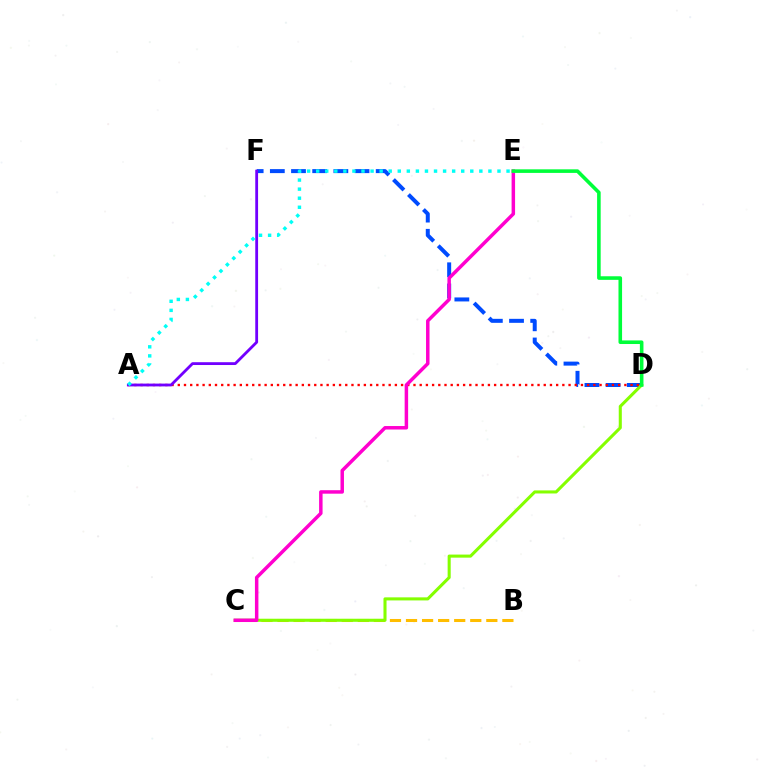{('B', 'C'): [{'color': '#ffbd00', 'line_style': 'dashed', 'thickness': 2.18}], ('D', 'F'): [{'color': '#004bff', 'line_style': 'dashed', 'thickness': 2.88}], ('C', 'D'): [{'color': '#84ff00', 'line_style': 'solid', 'thickness': 2.21}], ('A', 'D'): [{'color': '#ff0000', 'line_style': 'dotted', 'thickness': 1.69}], ('C', 'E'): [{'color': '#ff00cf', 'line_style': 'solid', 'thickness': 2.51}], ('D', 'E'): [{'color': '#00ff39', 'line_style': 'solid', 'thickness': 2.59}], ('A', 'F'): [{'color': '#7200ff', 'line_style': 'solid', 'thickness': 2.03}], ('A', 'E'): [{'color': '#00fff6', 'line_style': 'dotted', 'thickness': 2.46}]}